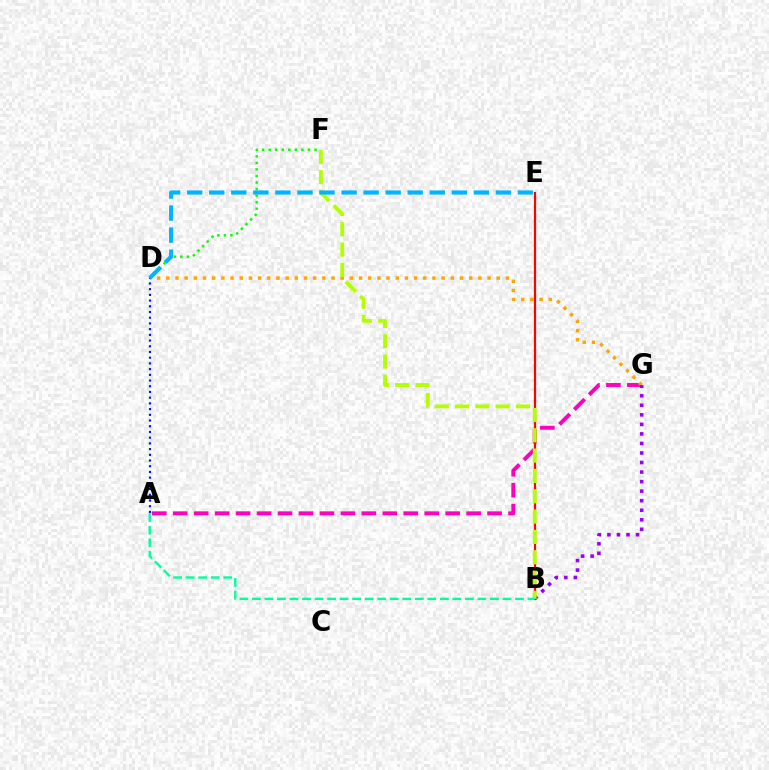{('A', 'G'): [{'color': '#ff00bd', 'line_style': 'dashed', 'thickness': 2.85}], ('B', 'E'): [{'color': '#ff0000', 'line_style': 'solid', 'thickness': 1.59}], ('D', 'G'): [{'color': '#ffa500', 'line_style': 'dotted', 'thickness': 2.49}], ('D', 'F'): [{'color': '#08ff00', 'line_style': 'dotted', 'thickness': 1.78}], ('B', 'G'): [{'color': '#9b00ff', 'line_style': 'dotted', 'thickness': 2.59}], ('B', 'F'): [{'color': '#b3ff00', 'line_style': 'dashed', 'thickness': 2.76}], ('A', 'B'): [{'color': '#00ff9d', 'line_style': 'dashed', 'thickness': 1.7}], ('A', 'D'): [{'color': '#0010ff', 'line_style': 'dotted', 'thickness': 1.55}], ('D', 'E'): [{'color': '#00b5ff', 'line_style': 'dashed', 'thickness': 3.0}]}